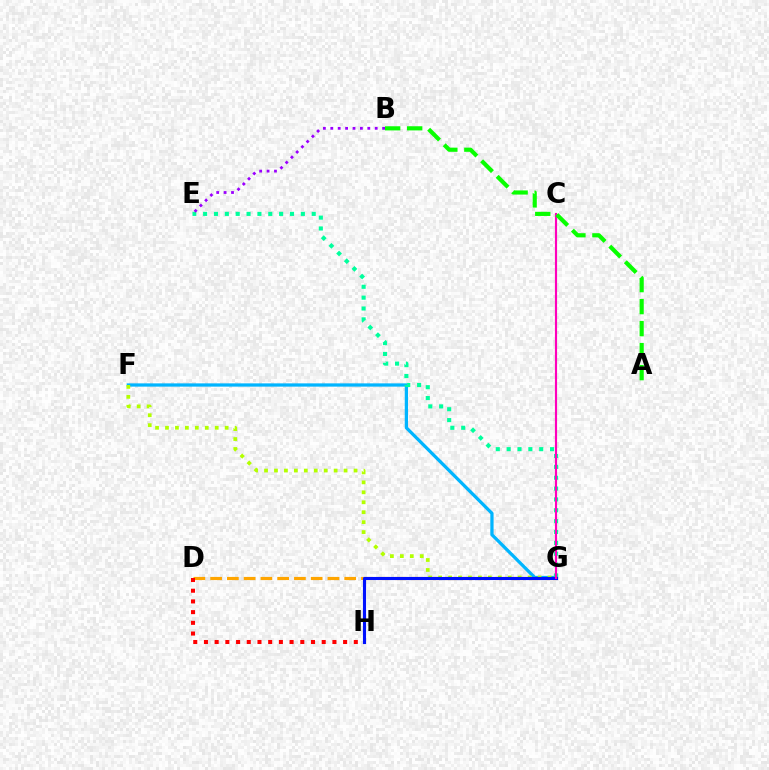{('F', 'G'): [{'color': '#00b5ff', 'line_style': 'solid', 'thickness': 2.35}, {'color': '#b3ff00', 'line_style': 'dotted', 'thickness': 2.7}], ('D', 'G'): [{'color': '#ffa500', 'line_style': 'dashed', 'thickness': 2.28}], ('D', 'H'): [{'color': '#ff0000', 'line_style': 'dotted', 'thickness': 2.91}], ('E', 'G'): [{'color': '#00ff9d', 'line_style': 'dotted', 'thickness': 2.95}], ('B', 'E'): [{'color': '#9b00ff', 'line_style': 'dotted', 'thickness': 2.01}], ('G', 'H'): [{'color': '#0010ff', 'line_style': 'solid', 'thickness': 2.23}], ('C', 'G'): [{'color': '#ff00bd', 'line_style': 'solid', 'thickness': 1.55}], ('A', 'B'): [{'color': '#08ff00', 'line_style': 'dashed', 'thickness': 2.99}]}